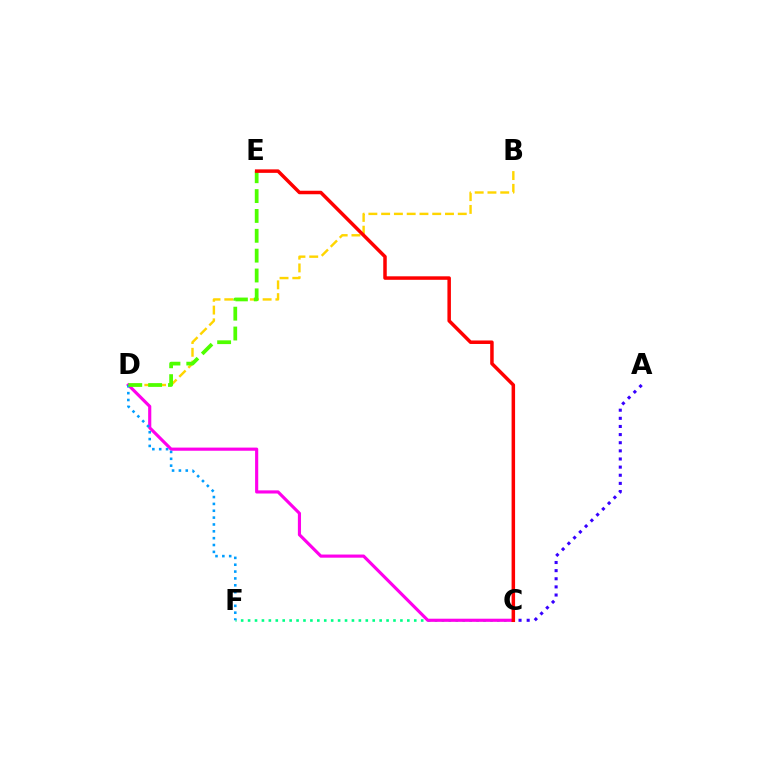{('C', 'F'): [{'color': '#00ff86', 'line_style': 'dotted', 'thickness': 1.88}], ('C', 'D'): [{'color': '#ff00ed', 'line_style': 'solid', 'thickness': 2.26}], ('B', 'D'): [{'color': '#ffd500', 'line_style': 'dashed', 'thickness': 1.73}], ('A', 'C'): [{'color': '#3700ff', 'line_style': 'dotted', 'thickness': 2.21}], ('D', 'F'): [{'color': '#009eff', 'line_style': 'dotted', 'thickness': 1.86}], ('D', 'E'): [{'color': '#4fff00', 'line_style': 'dashed', 'thickness': 2.7}], ('C', 'E'): [{'color': '#ff0000', 'line_style': 'solid', 'thickness': 2.52}]}